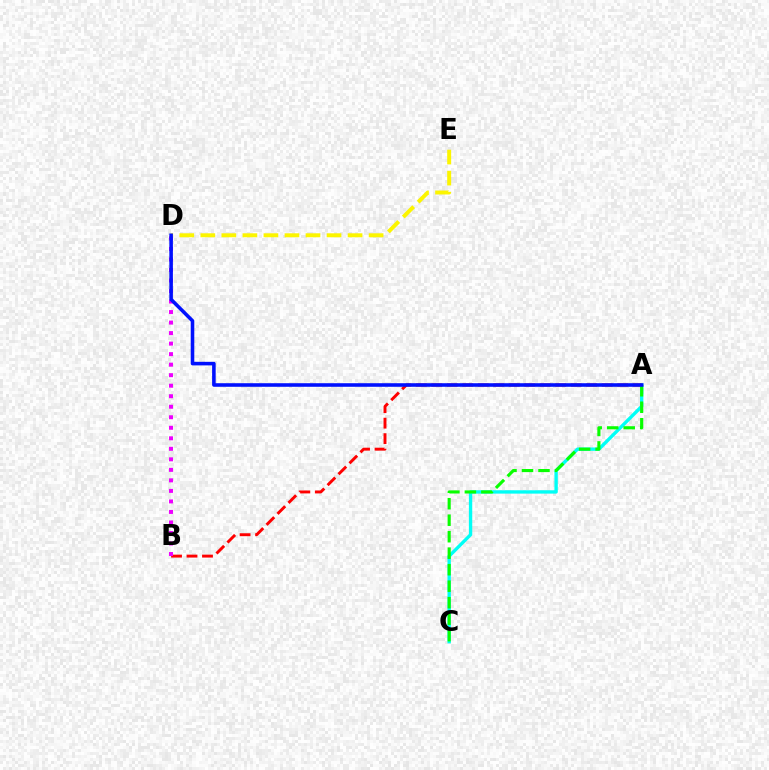{('A', 'C'): [{'color': '#00fff6', 'line_style': 'solid', 'thickness': 2.42}, {'color': '#08ff00', 'line_style': 'dashed', 'thickness': 2.24}], ('A', 'B'): [{'color': '#ff0000', 'line_style': 'dashed', 'thickness': 2.1}], ('D', 'E'): [{'color': '#fcf500', 'line_style': 'dashed', 'thickness': 2.86}], ('B', 'D'): [{'color': '#ee00ff', 'line_style': 'dotted', 'thickness': 2.86}], ('A', 'D'): [{'color': '#0010ff', 'line_style': 'solid', 'thickness': 2.57}]}